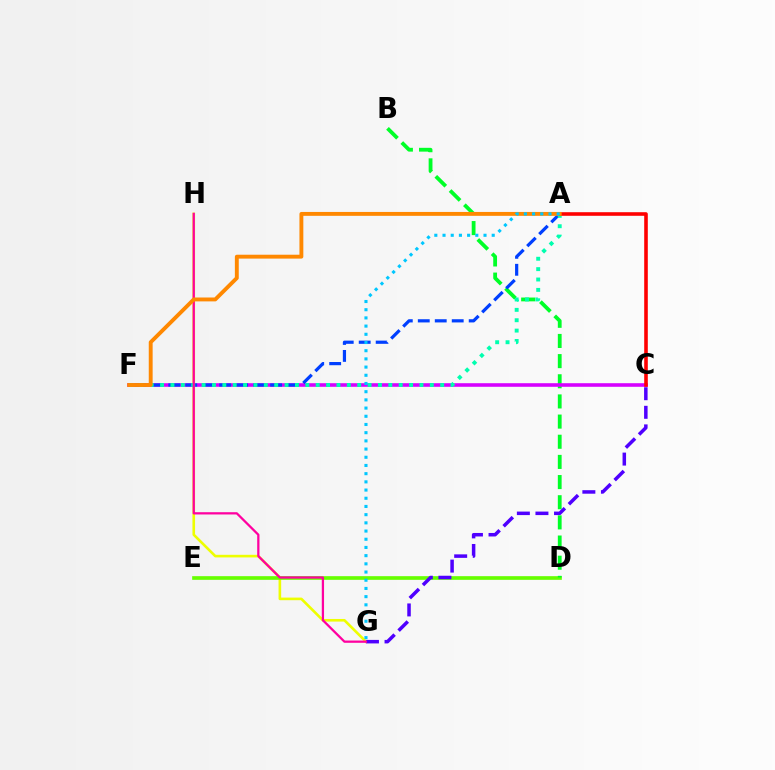{('G', 'H'): [{'color': '#eeff00', 'line_style': 'solid', 'thickness': 1.88}, {'color': '#ff00a0', 'line_style': 'solid', 'thickness': 1.63}], ('D', 'E'): [{'color': '#66ff00', 'line_style': 'solid', 'thickness': 2.64}], ('B', 'D'): [{'color': '#00ff27', 'line_style': 'dashed', 'thickness': 2.74}], ('C', 'F'): [{'color': '#d600ff', 'line_style': 'solid', 'thickness': 2.58}], ('C', 'G'): [{'color': '#4f00ff', 'line_style': 'dashed', 'thickness': 2.52}], ('A', 'F'): [{'color': '#003fff', 'line_style': 'dashed', 'thickness': 2.31}, {'color': '#00ffaf', 'line_style': 'dotted', 'thickness': 2.82}, {'color': '#ff8800', 'line_style': 'solid', 'thickness': 2.8}], ('A', 'C'): [{'color': '#ff0000', 'line_style': 'solid', 'thickness': 2.59}], ('A', 'G'): [{'color': '#00c7ff', 'line_style': 'dotted', 'thickness': 2.23}]}